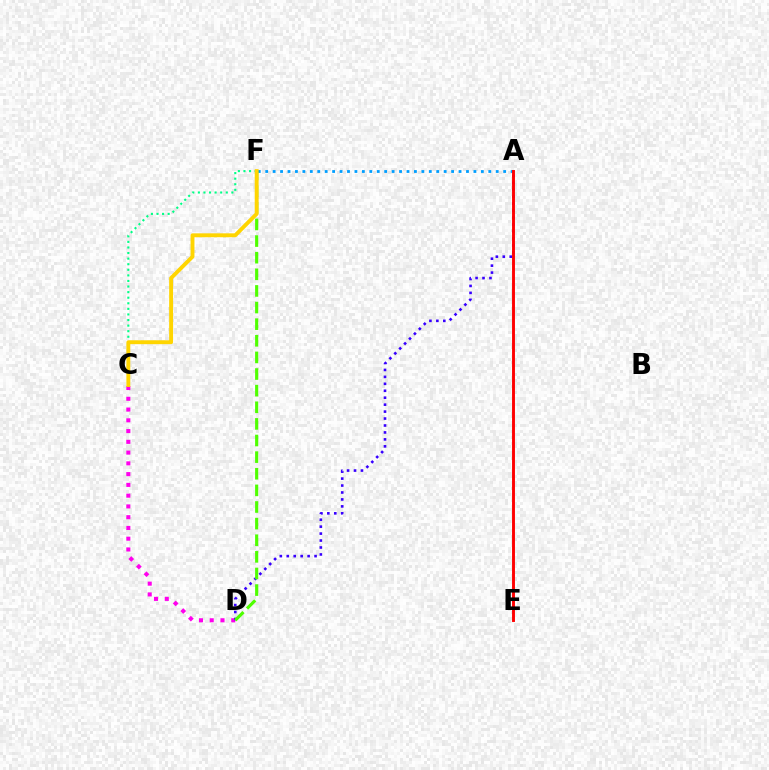{('C', 'D'): [{'color': '#ff00ed', 'line_style': 'dotted', 'thickness': 2.92}], ('A', 'F'): [{'color': '#009eff', 'line_style': 'dotted', 'thickness': 2.02}], ('A', 'D'): [{'color': '#3700ff', 'line_style': 'dotted', 'thickness': 1.89}], ('D', 'F'): [{'color': '#4fff00', 'line_style': 'dashed', 'thickness': 2.26}], ('A', 'E'): [{'color': '#ff0000', 'line_style': 'solid', 'thickness': 2.09}], ('C', 'F'): [{'color': '#00ff86', 'line_style': 'dotted', 'thickness': 1.52}, {'color': '#ffd500', 'line_style': 'solid', 'thickness': 2.81}]}